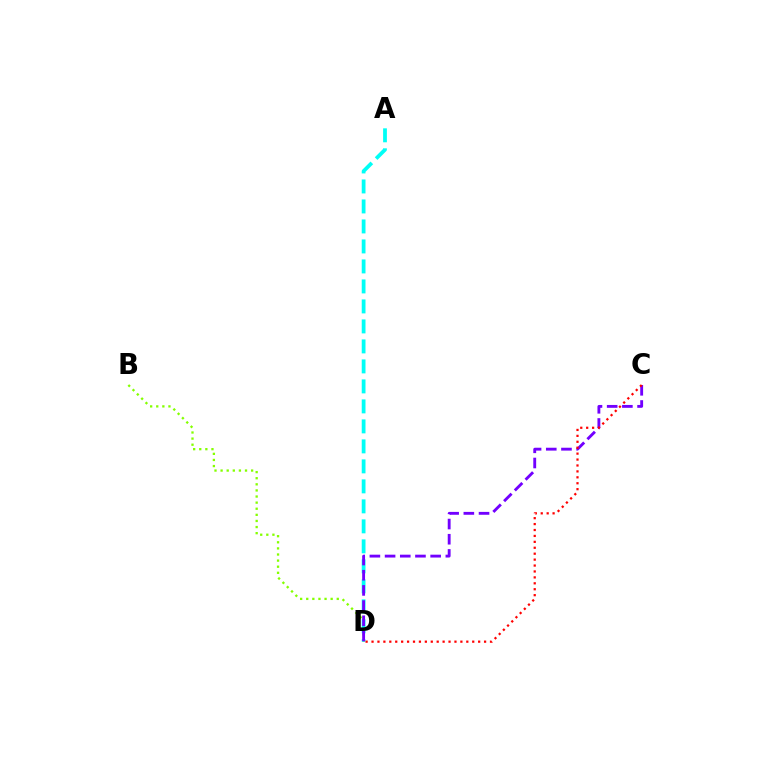{('B', 'D'): [{'color': '#84ff00', 'line_style': 'dotted', 'thickness': 1.66}], ('A', 'D'): [{'color': '#00fff6', 'line_style': 'dashed', 'thickness': 2.72}], ('C', 'D'): [{'color': '#7200ff', 'line_style': 'dashed', 'thickness': 2.06}, {'color': '#ff0000', 'line_style': 'dotted', 'thickness': 1.61}]}